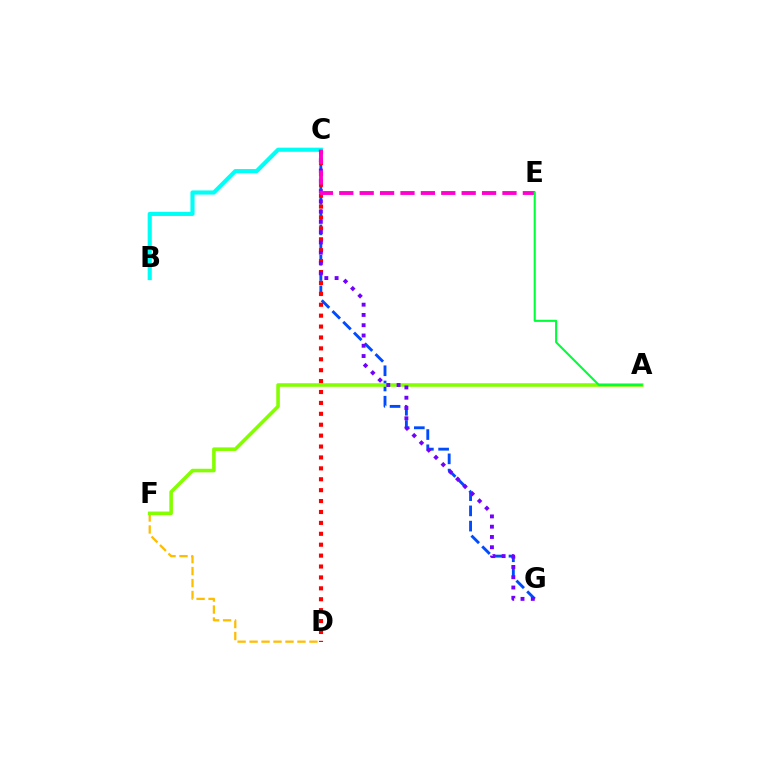{('D', 'F'): [{'color': '#ffbd00', 'line_style': 'dashed', 'thickness': 1.63}], ('C', 'G'): [{'color': '#004bff', 'line_style': 'dashed', 'thickness': 2.07}, {'color': '#7200ff', 'line_style': 'dotted', 'thickness': 2.79}], ('A', 'F'): [{'color': '#84ff00', 'line_style': 'solid', 'thickness': 2.58}], ('C', 'D'): [{'color': '#ff0000', 'line_style': 'dotted', 'thickness': 2.96}], ('B', 'C'): [{'color': '#00fff6', 'line_style': 'solid', 'thickness': 2.97}], ('C', 'E'): [{'color': '#ff00cf', 'line_style': 'dashed', 'thickness': 2.77}], ('A', 'E'): [{'color': '#00ff39', 'line_style': 'solid', 'thickness': 1.5}]}